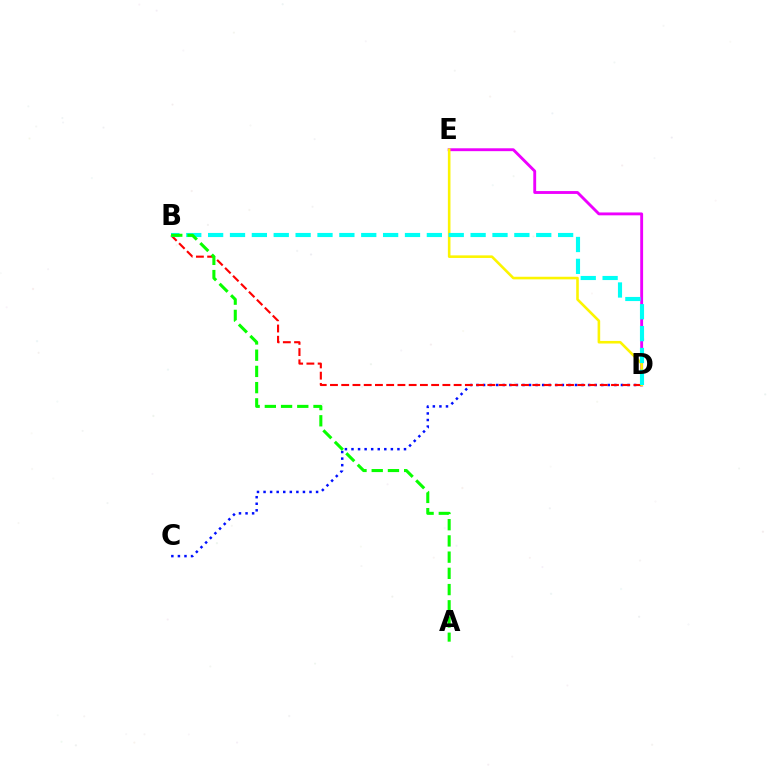{('C', 'D'): [{'color': '#0010ff', 'line_style': 'dotted', 'thickness': 1.78}], ('D', 'E'): [{'color': '#ee00ff', 'line_style': 'solid', 'thickness': 2.07}, {'color': '#fcf500', 'line_style': 'solid', 'thickness': 1.86}], ('B', 'D'): [{'color': '#ff0000', 'line_style': 'dashed', 'thickness': 1.53}, {'color': '#00fff6', 'line_style': 'dashed', 'thickness': 2.97}], ('A', 'B'): [{'color': '#08ff00', 'line_style': 'dashed', 'thickness': 2.2}]}